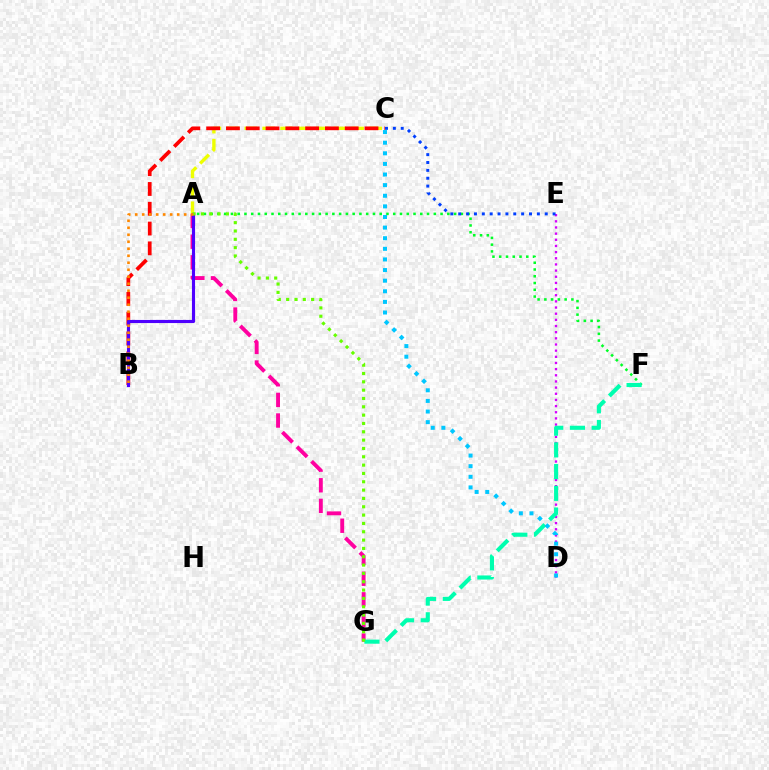{('A', 'C'): [{'color': '#eeff00', 'line_style': 'dashed', 'thickness': 2.43}], ('D', 'E'): [{'color': '#d600ff', 'line_style': 'dotted', 'thickness': 1.67}], ('A', 'G'): [{'color': '#ff00a0', 'line_style': 'dashed', 'thickness': 2.8}, {'color': '#66ff00', 'line_style': 'dotted', 'thickness': 2.26}], ('B', 'C'): [{'color': '#ff0000', 'line_style': 'dashed', 'thickness': 2.69}], ('A', 'F'): [{'color': '#00ff27', 'line_style': 'dotted', 'thickness': 1.84}], ('C', 'E'): [{'color': '#003fff', 'line_style': 'dotted', 'thickness': 2.14}], ('F', 'G'): [{'color': '#00ffaf', 'line_style': 'dashed', 'thickness': 2.95}], ('A', 'B'): [{'color': '#4f00ff', 'line_style': 'solid', 'thickness': 2.25}, {'color': '#ff8800', 'line_style': 'dotted', 'thickness': 1.9}], ('C', 'D'): [{'color': '#00c7ff', 'line_style': 'dotted', 'thickness': 2.88}]}